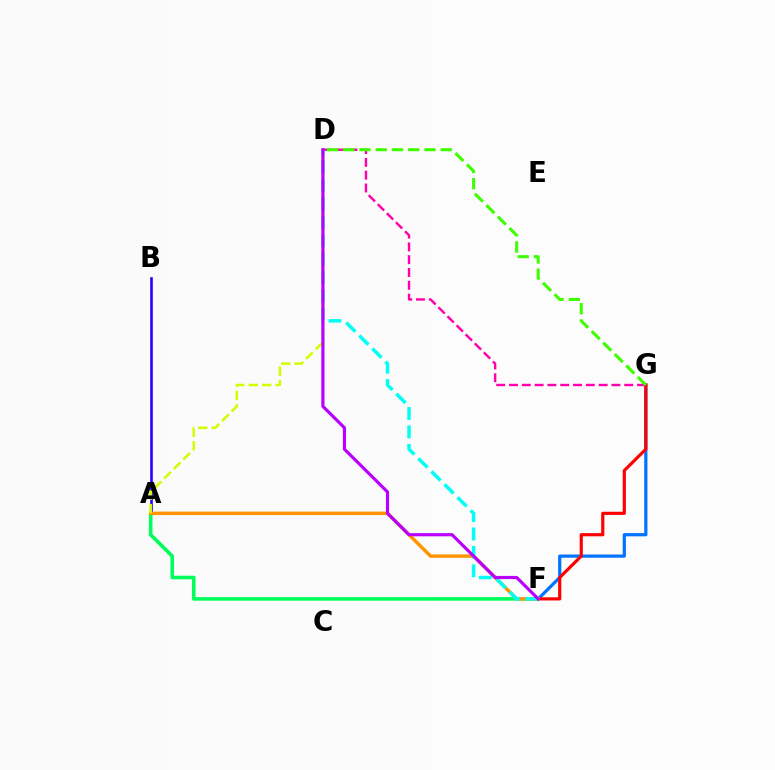{('A', 'B'): [{'color': '#2500ff', 'line_style': 'solid', 'thickness': 1.88}], ('F', 'G'): [{'color': '#0074ff', 'line_style': 'solid', 'thickness': 2.3}, {'color': '#ff0000', 'line_style': 'solid', 'thickness': 2.28}], ('D', 'G'): [{'color': '#ff00ac', 'line_style': 'dashed', 'thickness': 1.74}, {'color': '#3dff00', 'line_style': 'dashed', 'thickness': 2.21}], ('A', 'F'): [{'color': '#00ff5c', 'line_style': 'solid', 'thickness': 2.58}, {'color': '#ff9400', 'line_style': 'solid', 'thickness': 2.49}], ('A', 'D'): [{'color': '#d1ff00', 'line_style': 'dashed', 'thickness': 1.83}], ('D', 'F'): [{'color': '#00fff6', 'line_style': 'dashed', 'thickness': 2.5}, {'color': '#b900ff', 'line_style': 'solid', 'thickness': 2.28}]}